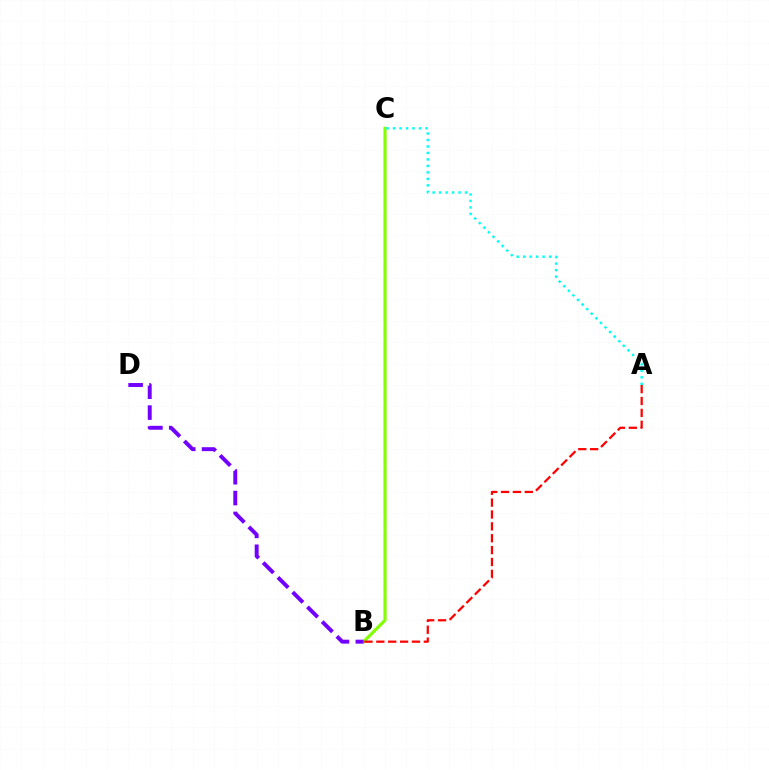{('B', 'C'): [{'color': '#84ff00', 'line_style': 'solid', 'thickness': 2.29}], ('A', 'B'): [{'color': '#ff0000', 'line_style': 'dashed', 'thickness': 1.61}], ('A', 'C'): [{'color': '#00fff6', 'line_style': 'dotted', 'thickness': 1.76}], ('B', 'D'): [{'color': '#7200ff', 'line_style': 'dashed', 'thickness': 2.83}]}